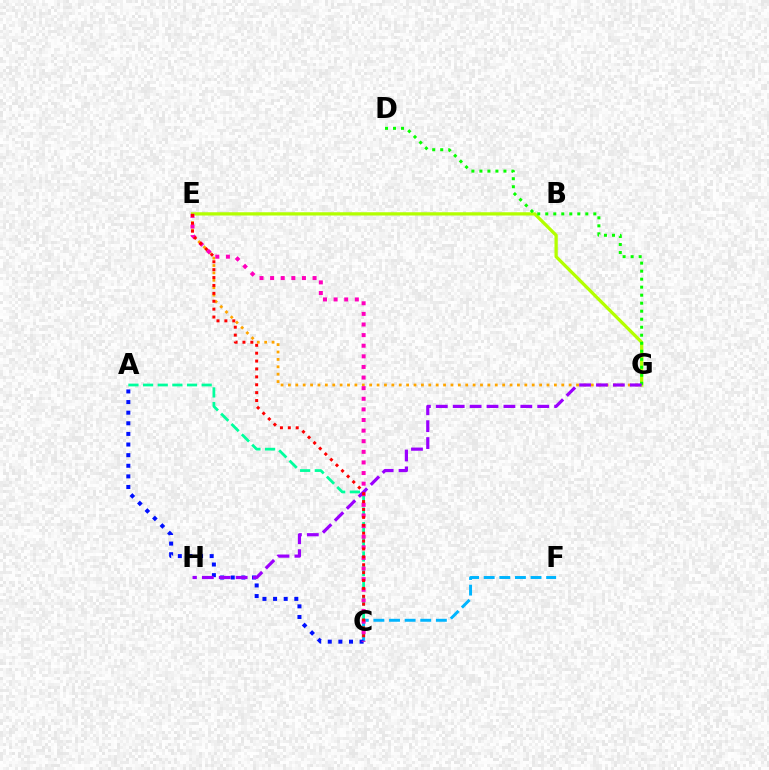{('E', 'G'): [{'color': '#b3ff00', 'line_style': 'solid', 'thickness': 2.36}, {'color': '#ffa500', 'line_style': 'dotted', 'thickness': 2.01}], ('A', 'C'): [{'color': '#00ff9d', 'line_style': 'dashed', 'thickness': 1.99}, {'color': '#0010ff', 'line_style': 'dotted', 'thickness': 2.88}], ('C', 'F'): [{'color': '#00b5ff', 'line_style': 'dashed', 'thickness': 2.12}], ('D', 'G'): [{'color': '#08ff00', 'line_style': 'dotted', 'thickness': 2.18}], ('C', 'E'): [{'color': '#ff00bd', 'line_style': 'dotted', 'thickness': 2.88}, {'color': '#ff0000', 'line_style': 'dotted', 'thickness': 2.14}], ('G', 'H'): [{'color': '#9b00ff', 'line_style': 'dashed', 'thickness': 2.3}]}